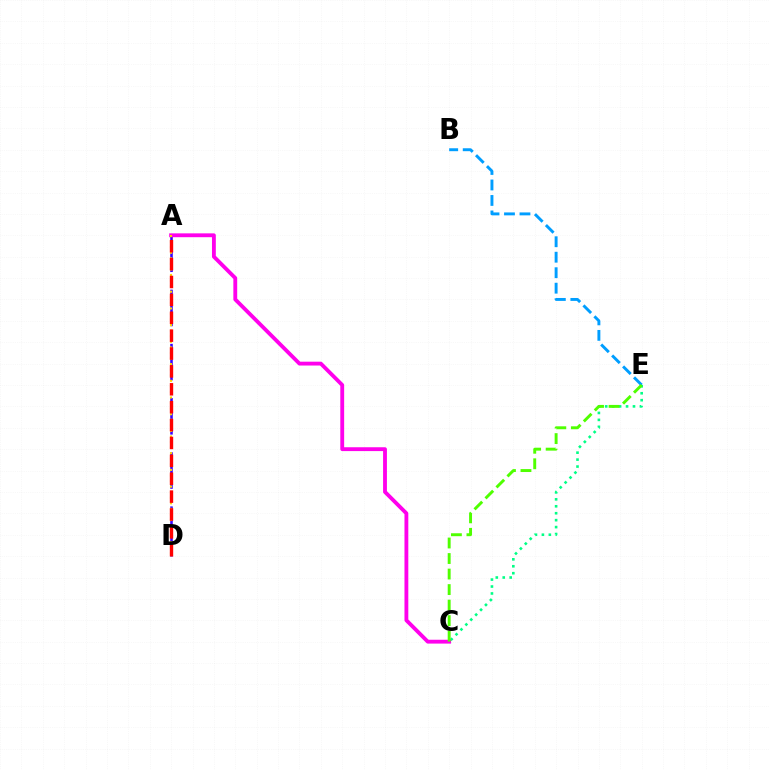{('C', 'E'): [{'color': '#00ff86', 'line_style': 'dotted', 'thickness': 1.89}, {'color': '#4fff00', 'line_style': 'dashed', 'thickness': 2.11}], ('A', 'D'): [{'color': '#3700ff', 'line_style': 'dashed', 'thickness': 1.84}, {'color': '#ffd500', 'line_style': 'dotted', 'thickness': 1.51}, {'color': '#ff0000', 'line_style': 'dashed', 'thickness': 2.43}], ('B', 'E'): [{'color': '#009eff', 'line_style': 'dashed', 'thickness': 2.1}], ('A', 'C'): [{'color': '#ff00ed', 'line_style': 'solid', 'thickness': 2.77}]}